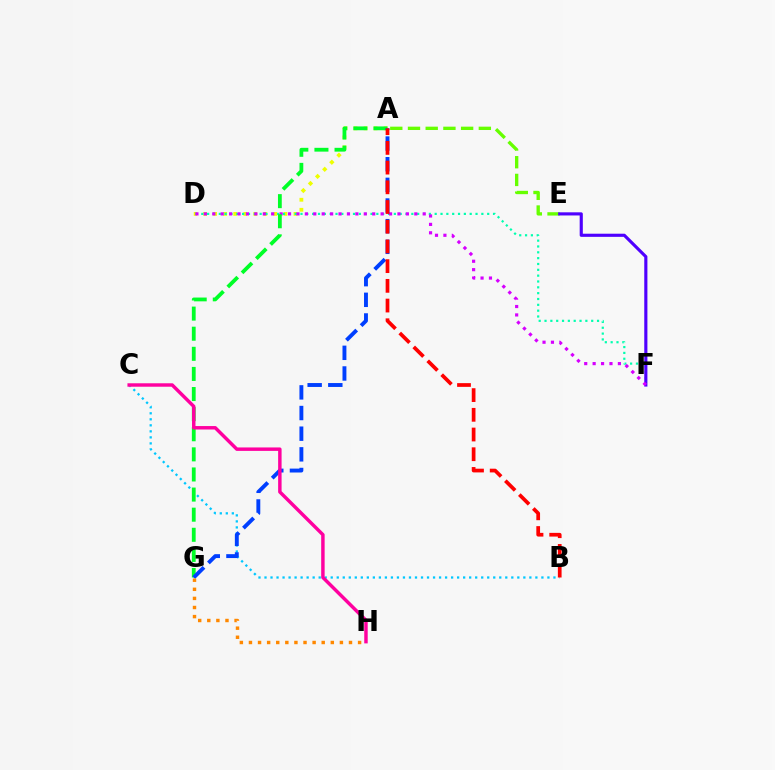{('B', 'C'): [{'color': '#00c7ff', 'line_style': 'dotted', 'thickness': 1.64}], ('A', 'D'): [{'color': '#eeff00', 'line_style': 'dotted', 'thickness': 2.73}], ('D', 'F'): [{'color': '#00ffaf', 'line_style': 'dotted', 'thickness': 1.59}, {'color': '#d600ff', 'line_style': 'dotted', 'thickness': 2.29}], ('A', 'E'): [{'color': '#66ff00', 'line_style': 'dashed', 'thickness': 2.41}], ('E', 'F'): [{'color': '#4f00ff', 'line_style': 'solid', 'thickness': 2.26}], ('A', 'G'): [{'color': '#00ff27', 'line_style': 'dashed', 'thickness': 2.73}, {'color': '#003fff', 'line_style': 'dashed', 'thickness': 2.81}], ('A', 'B'): [{'color': '#ff0000', 'line_style': 'dashed', 'thickness': 2.68}], ('C', 'H'): [{'color': '#ff00a0', 'line_style': 'solid', 'thickness': 2.48}], ('G', 'H'): [{'color': '#ff8800', 'line_style': 'dotted', 'thickness': 2.47}]}